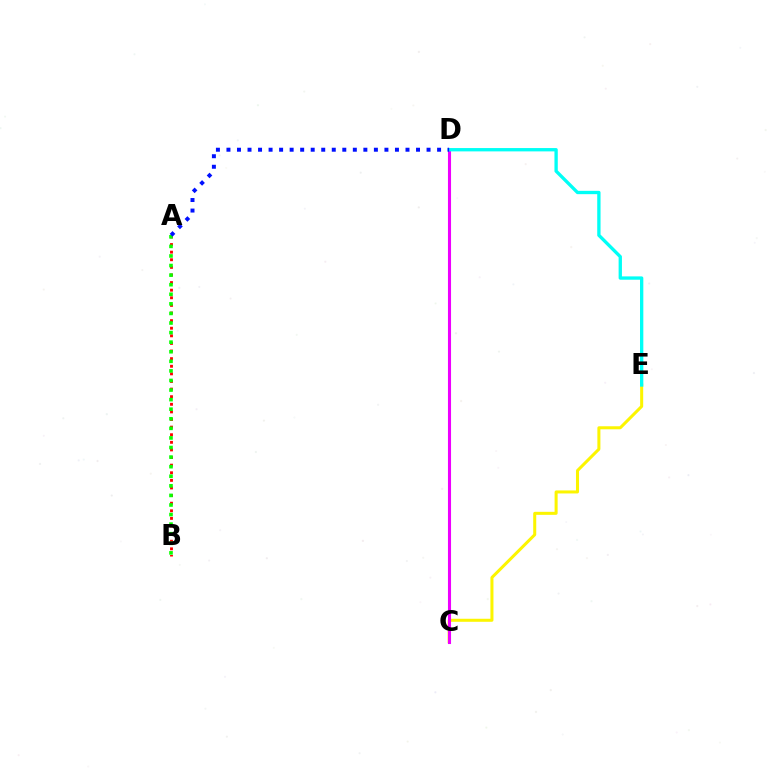{('C', 'E'): [{'color': '#fcf500', 'line_style': 'solid', 'thickness': 2.18}], ('A', 'B'): [{'color': '#ff0000', 'line_style': 'dotted', 'thickness': 2.07}, {'color': '#08ff00', 'line_style': 'dotted', 'thickness': 2.6}], ('C', 'D'): [{'color': '#ee00ff', 'line_style': 'solid', 'thickness': 2.22}], ('D', 'E'): [{'color': '#00fff6', 'line_style': 'solid', 'thickness': 2.39}], ('A', 'D'): [{'color': '#0010ff', 'line_style': 'dotted', 'thickness': 2.86}]}